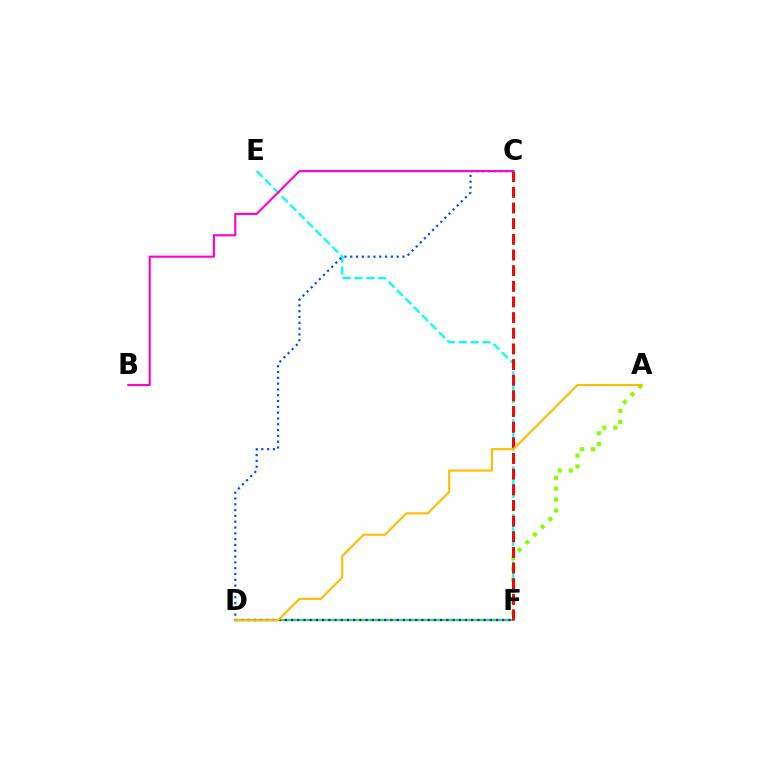{('D', 'F'): [{'color': '#00ff39', 'line_style': 'solid', 'thickness': 1.6}, {'color': '#7200ff', 'line_style': 'dotted', 'thickness': 1.69}], ('A', 'F'): [{'color': '#84ff00', 'line_style': 'dotted', 'thickness': 2.97}], ('E', 'F'): [{'color': '#00fff6', 'line_style': 'dashed', 'thickness': 1.61}], ('C', 'D'): [{'color': '#004bff', 'line_style': 'dotted', 'thickness': 1.58}], ('C', 'F'): [{'color': '#ff0000', 'line_style': 'dashed', 'thickness': 2.13}], ('B', 'C'): [{'color': '#ff00cf', 'line_style': 'solid', 'thickness': 1.52}], ('A', 'D'): [{'color': '#ffbd00', 'line_style': 'solid', 'thickness': 1.54}]}